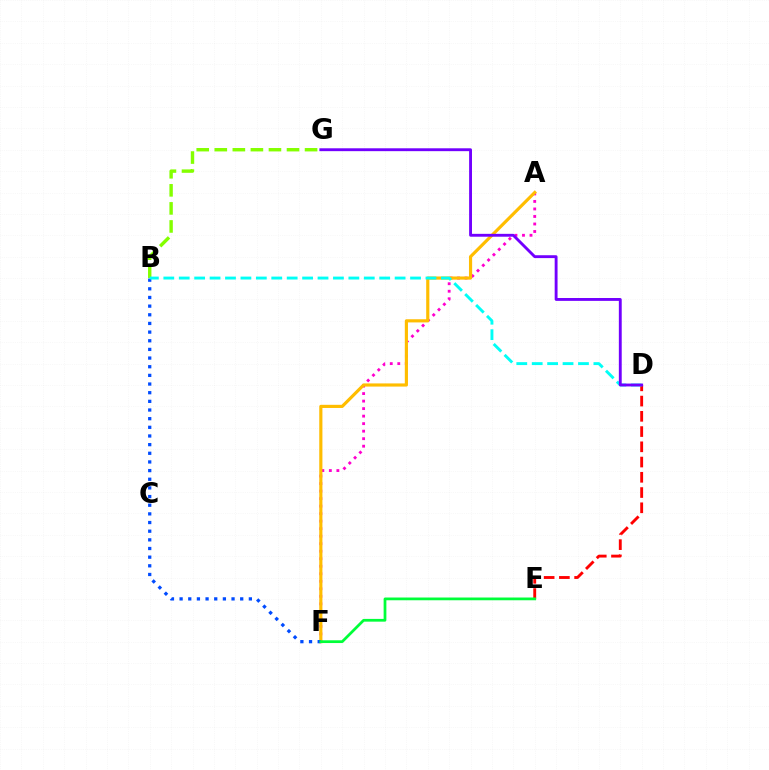{('D', 'E'): [{'color': '#ff0000', 'line_style': 'dashed', 'thickness': 2.07}], ('A', 'F'): [{'color': '#ff00cf', 'line_style': 'dotted', 'thickness': 2.04}, {'color': '#ffbd00', 'line_style': 'solid', 'thickness': 2.28}], ('B', 'G'): [{'color': '#84ff00', 'line_style': 'dashed', 'thickness': 2.45}], ('B', 'F'): [{'color': '#004bff', 'line_style': 'dotted', 'thickness': 2.35}], ('E', 'F'): [{'color': '#00ff39', 'line_style': 'solid', 'thickness': 1.98}], ('B', 'D'): [{'color': '#00fff6', 'line_style': 'dashed', 'thickness': 2.09}], ('D', 'G'): [{'color': '#7200ff', 'line_style': 'solid', 'thickness': 2.07}]}